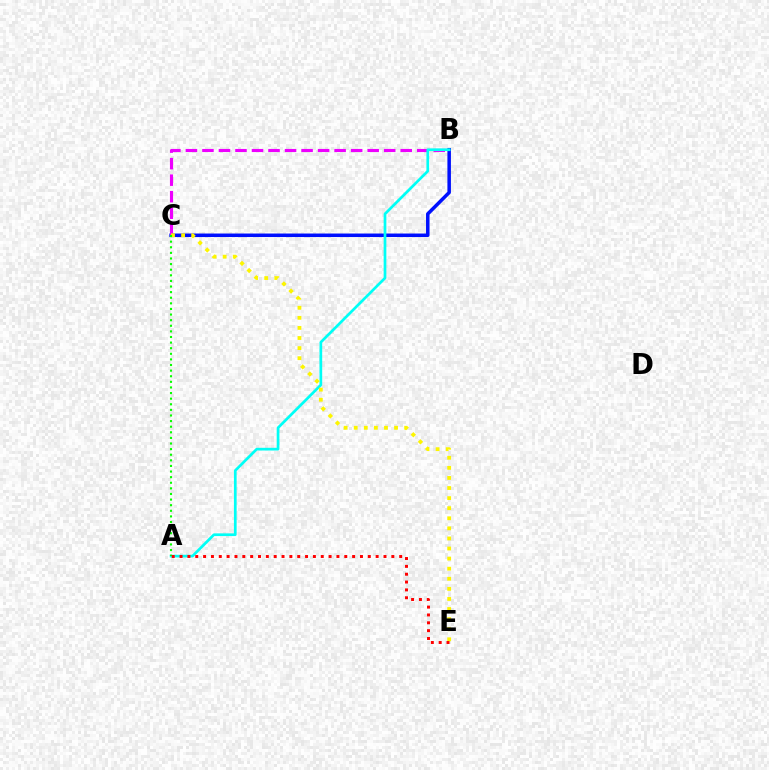{('B', 'C'): [{'color': '#0010ff', 'line_style': 'solid', 'thickness': 2.53}, {'color': '#ee00ff', 'line_style': 'dashed', 'thickness': 2.24}], ('A', 'B'): [{'color': '#00fff6', 'line_style': 'solid', 'thickness': 1.95}], ('C', 'E'): [{'color': '#fcf500', 'line_style': 'dotted', 'thickness': 2.74}], ('A', 'C'): [{'color': '#08ff00', 'line_style': 'dotted', 'thickness': 1.52}], ('A', 'E'): [{'color': '#ff0000', 'line_style': 'dotted', 'thickness': 2.13}]}